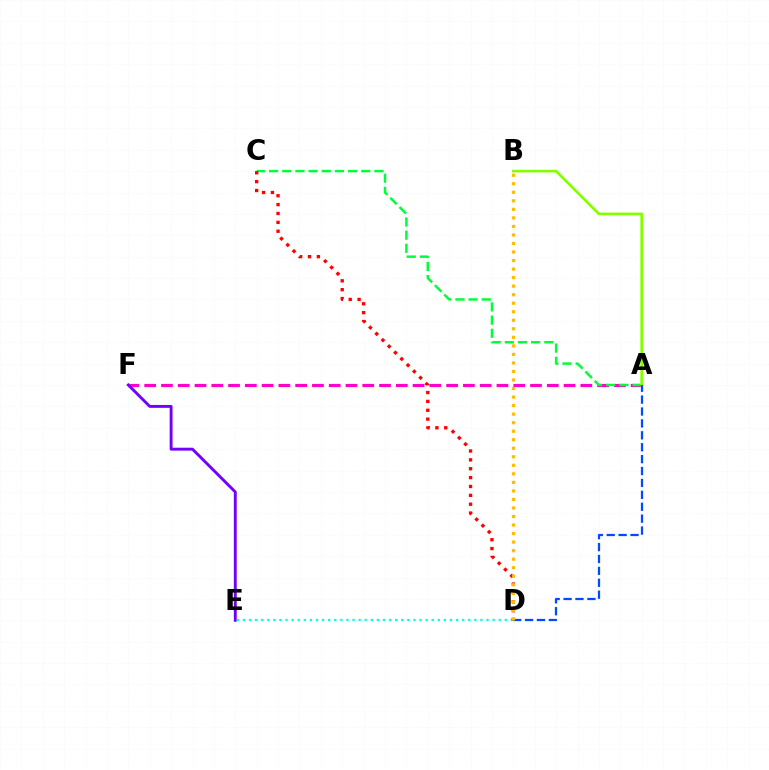{('A', 'F'): [{'color': '#ff00cf', 'line_style': 'dashed', 'thickness': 2.28}], ('E', 'F'): [{'color': '#7200ff', 'line_style': 'solid', 'thickness': 2.09}], ('D', 'E'): [{'color': '#00fff6', 'line_style': 'dotted', 'thickness': 1.65}], ('A', 'C'): [{'color': '#00ff39', 'line_style': 'dashed', 'thickness': 1.79}], ('A', 'B'): [{'color': '#84ff00', 'line_style': 'solid', 'thickness': 1.9}], ('A', 'D'): [{'color': '#004bff', 'line_style': 'dashed', 'thickness': 1.62}], ('C', 'D'): [{'color': '#ff0000', 'line_style': 'dotted', 'thickness': 2.41}], ('B', 'D'): [{'color': '#ffbd00', 'line_style': 'dotted', 'thickness': 2.32}]}